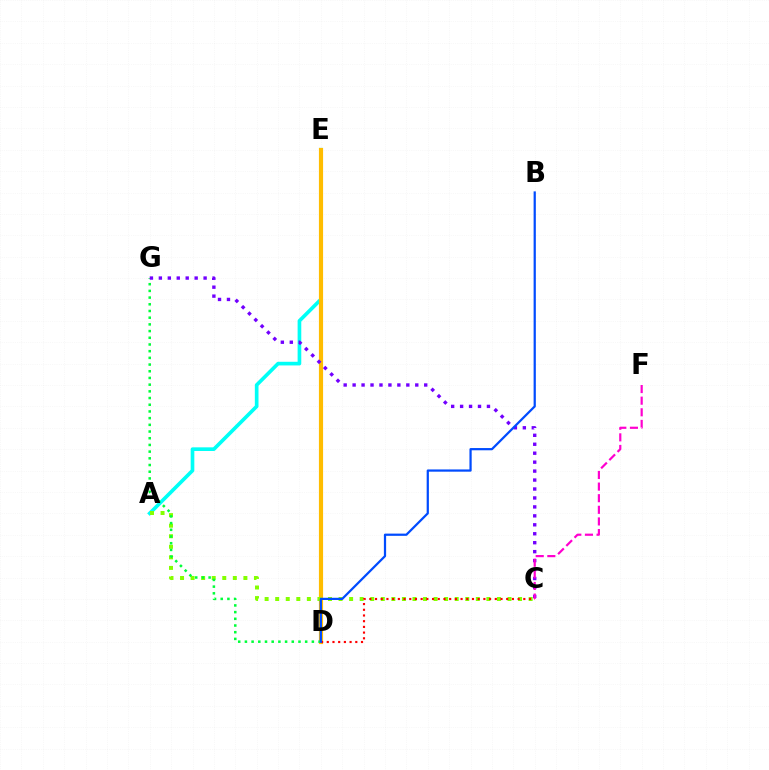{('A', 'E'): [{'color': '#00fff6', 'line_style': 'solid', 'thickness': 2.64}], ('D', 'E'): [{'color': '#ffbd00', 'line_style': 'solid', 'thickness': 3.0}], ('A', 'C'): [{'color': '#84ff00', 'line_style': 'dotted', 'thickness': 2.87}], ('C', 'D'): [{'color': '#ff0000', 'line_style': 'dotted', 'thickness': 1.55}], ('D', 'G'): [{'color': '#00ff39', 'line_style': 'dotted', 'thickness': 1.82}], ('C', 'G'): [{'color': '#7200ff', 'line_style': 'dotted', 'thickness': 2.43}], ('C', 'F'): [{'color': '#ff00cf', 'line_style': 'dashed', 'thickness': 1.58}], ('B', 'D'): [{'color': '#004bff', 'line_style': 'solid', 'thickness': 1.61}]}